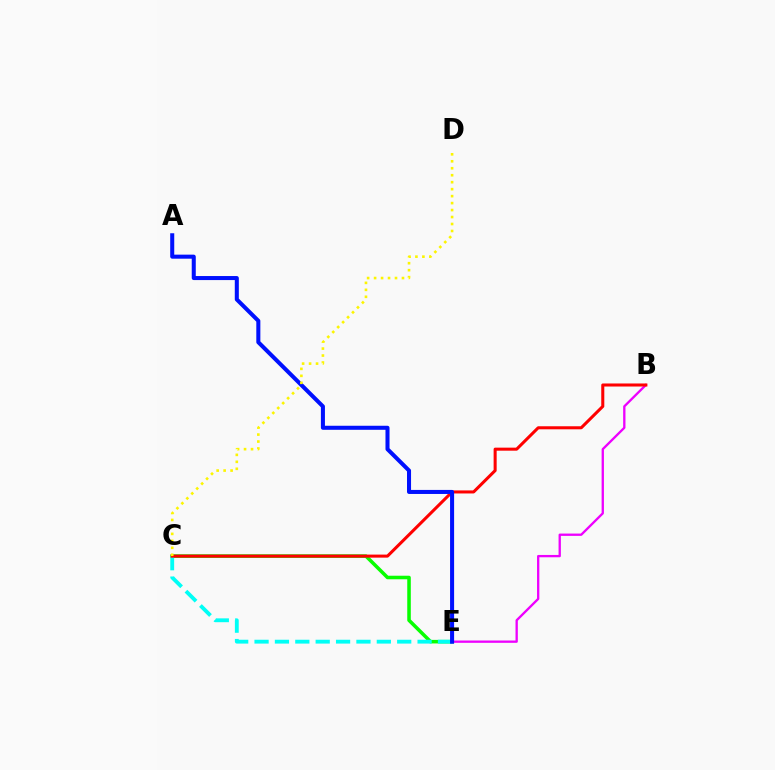{('C', 'E'): [{'color': '#08ff00', 'line_style': 'solid', 'thickness': 2.56}, {'color': '#00fff6', 'line_style': 'dashed', 'thickness': 2.77}], ('B', 'E'): [{'color': '#ee00ff', 'line_style': 'solid', 'thickness': 1.67}], ('B', 'C'): [{'color': '#ff0000', 'line_style': 'solid', 'thickness': 2.19}], ('A', 'E'): [{'color': '#0010ff', 'line_style': 'solid', 'thickness': 2.91}], ('C', 'D'): [{'color': '#fcf500', 'line_style': 'dotted', 'thickness': 1.89}]}